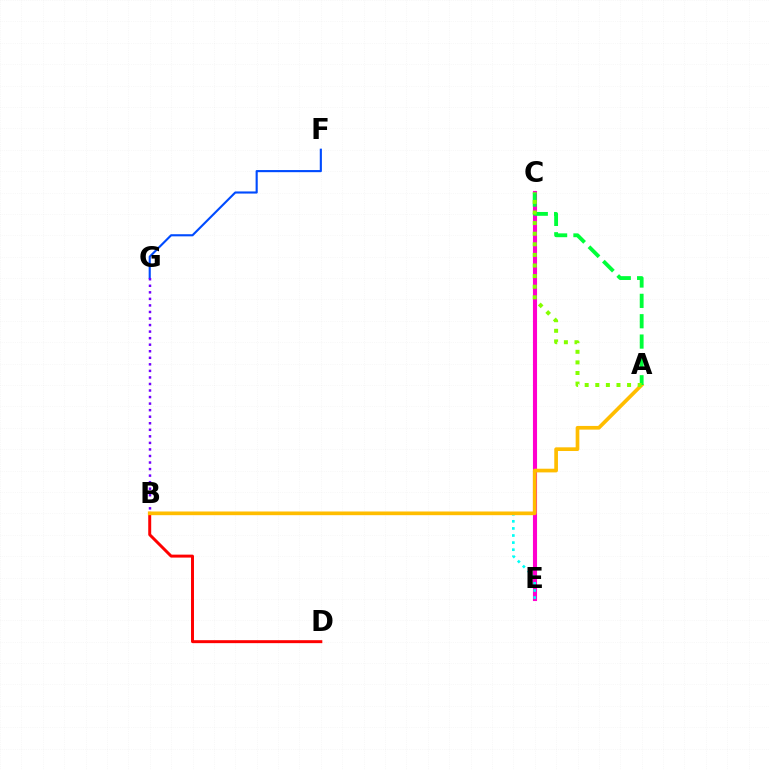{('F', 'G'): [{'color': '#004bff', 'line_style': 'solid', 'thickness': 1.53}], ('B', 'G'): [{'color': '#7200ff', 'line_style': 'dotted', 'thickness': 1.78}], ('C', 'E'): [{'color': '#ff00cf', 'line_style': 'solid', 'thickness': 2.96}], ('B', 'D'): [{'color': '#ff0000', 'line_style': 'solid', 'thickness': 2.13}], ('B', 'E'): [{'color': '#00fff6', 'line_style': 'dotted', 'thickness': 1.93}], ('A', 'B'): [{'color': '#ffbd00', 'line_style': 'solid', 'thickness': 2.65}], ('A', 'C'): [{'color': '#00ff39', 'line_style': 'dashed', 'thickness': 2.76}, {'color': '#84ff00', 'line_style': 'dotted', 'thickness': 2.88}]}